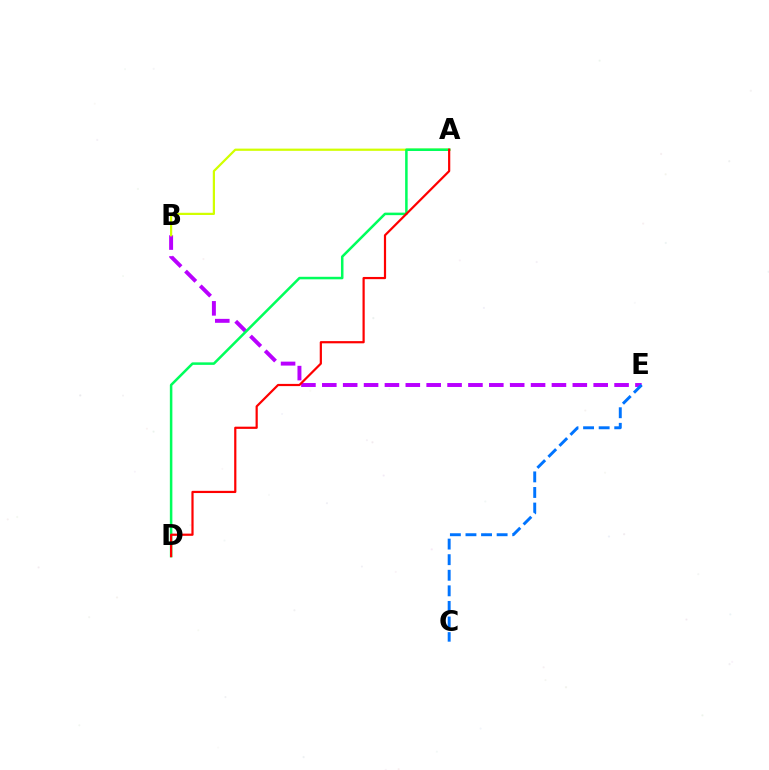{('B', 'E'): [{'color': '#b900ff', 'line_style': 'dashed', 'thickness': 2.84}], ('A', 'B'): [{'color': '#d1ff00', 'line_style': 'solid', 'thickness': 1.6}], ('A', 'D'): [{'color': '#00ff5c', 'line_style': 'solid', 'thickness': 1.81}, {'color': '#ff0000', 'line_style': 'solid', 'thickness': 1.59}], ('C', 'E'): [{'color': '#0074ff', 'line_style': 'dashed', 'thickness': 2.12}]}